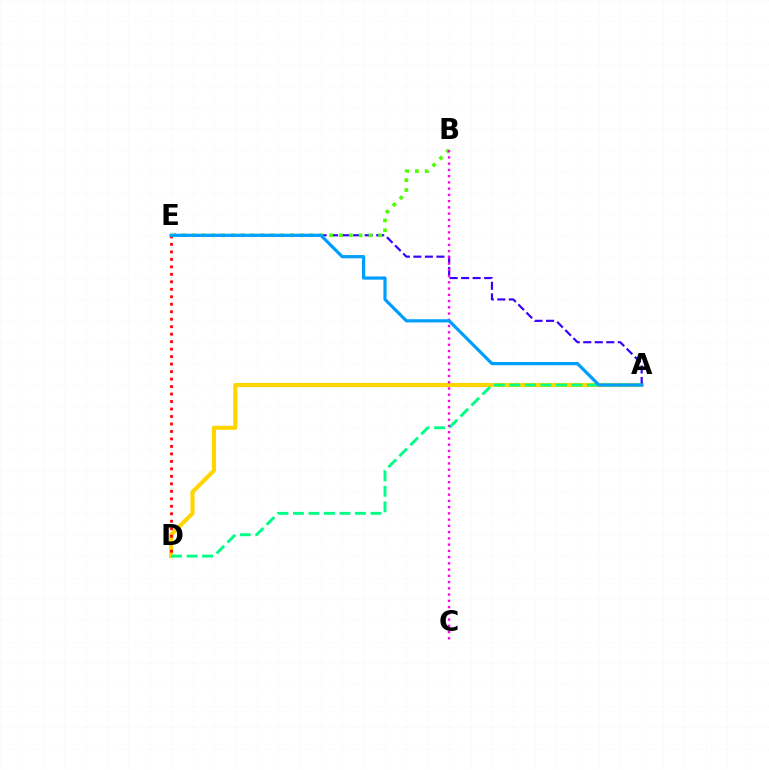{('A', 'D'): [{'color': '#ffd500', 'line_style': 'solid', 'thickness': 2.96}, {'color': '#00ff86', 'line_style': 'dashed', 'thickness': 2.11}], ('A', 'E'): [{'color': '#3700ff', 'line_style': 'dashed', 'thickness': 1.56}, {'color': '#009eff', 'line_style': 'solid', 'thickness': 2.31}], ('D', 'E'): [{'color': '#ff0000', 'line_style': 'dotted', 'thickness': 2.03}], ('B', 'E'): [{'color': '#4fff00', 'line_style': 'dotted', 'thickness': 2.67}], ('B', 'C'): [{'color': '#ff00ed', 'line_style': 'dotted', 'thickness': 1.7}]}